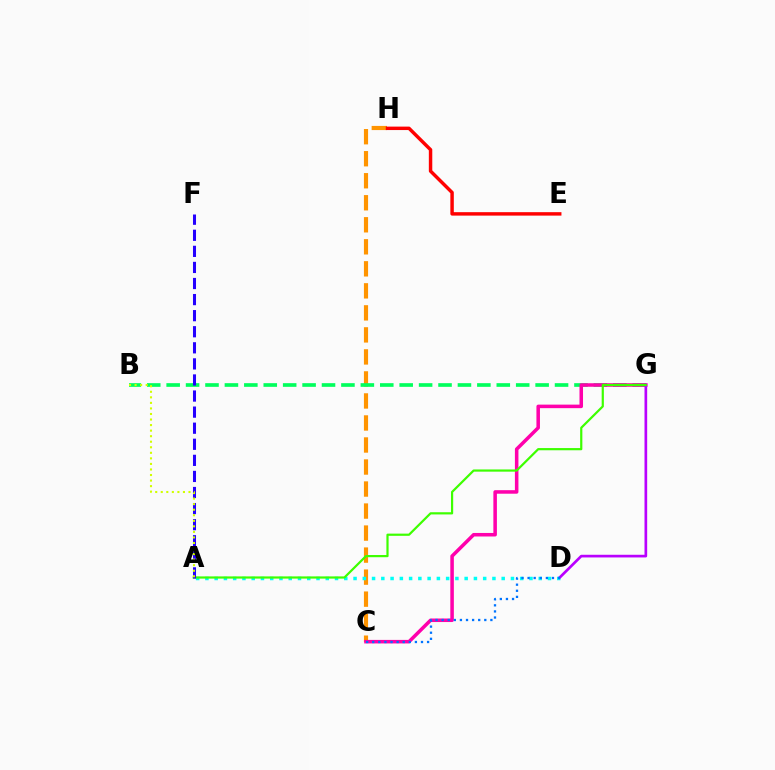{('C', 'H'): [{'color': '#ff9400', 'line_style': 'dashed', 'thickness': 2.99}], ('B', 'G'): [{'color': '#00ff5c', 'line_style': 'dashed', 'thickness': 2.64}], ('A', 'D'): [{'color': '#00fff6', 'line_style': 'dotted', 'thickness': 2.52}], ('C', 'G'): [{'color': '#ff00ac', 'line_style': 'solid', 'thickness': 2.54}], ('D', 'G'): [{'color': '#b900ff', 'line_style': 'solid', 'thickness': 1.93}], ('E', 'H'): [{'color': '#ff0000', 'line_style': 'solid', 'thickness': 2.48}], ('A', 'G'): [{'color': '#3dff00', 'line_style': 'solid', 'thickness': 1.59}], ('A', 'F'): [{'color': '#2500ff', 'line_style': 'dashed', 'thickness': 2.18}], ('C', 'D'): [{'color': '#0074ff', 'line_style': 'dotted', 'thickness': 1.66}], ('A', 'B'): [{'color': '#d1ff00', 'line_style': 'dotted', 'thickness': 1.51}]}